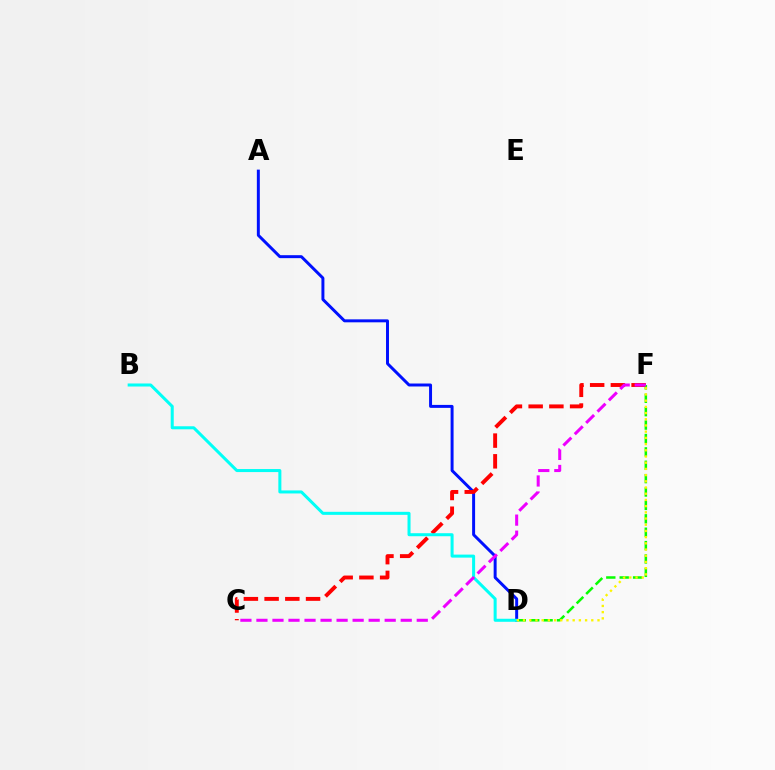{('A', 'D'): [{'color': '#0010ff', 'line_style': 'solid', 'thickness': 2.14}], ('C', 'F'): [{'color': '#ff0000', 'line_style': 'dashed', 'thickness': 2.81}, {'color': '#ee00ff', 'line_style': 'dashed', 'thickness': 2.18}], ('D', 'F'): [{'color': '#08ff00', 'line_style': 'dashed', 'thickness': 1.82}, {'color': '#fcf500', 'line_style': 'dotted', 'thickness': 1.69}], ('B', 'D'): [{'color': '#00fff6', 'line_style': 'solid', 'thickness': 2.18}]}